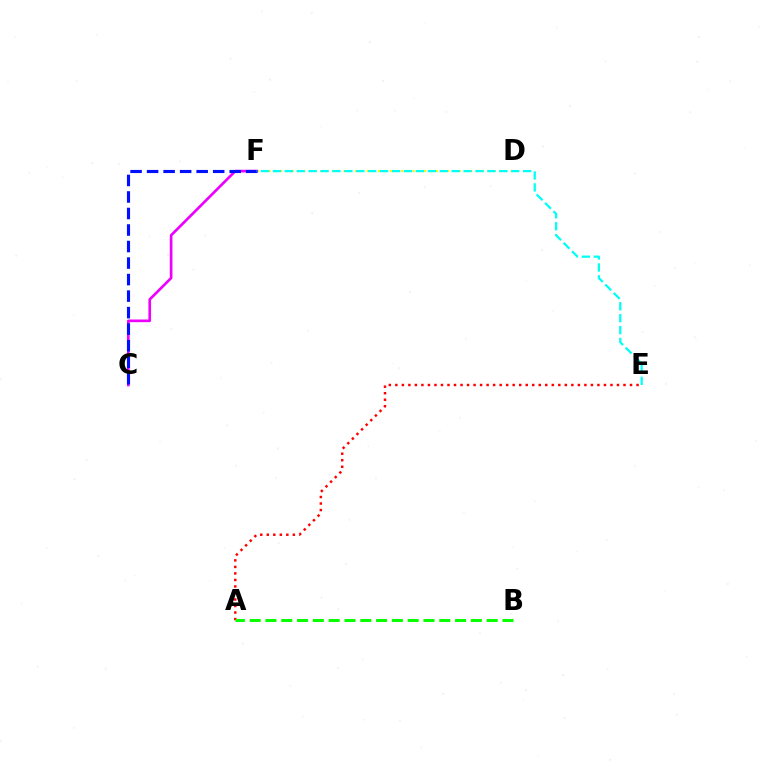{('D', 'F'): [{'color': '#fcf500', 'line_style': 'dotted', 'thickness': 1.57}], ('C', 'F'): [{'color': '#ee00ff', 'line_style': 'solid', 'thickness': 1.92}, {'color': '#0010ff', 'line_style': 'dashed', 'thickness': 2.24}], ('A', 'E'): [{'color': '#ff0000', 'line_style': 'dotted', 'thickness': 1.77}], ('E', 'F'): [{'color': '#00fff6', 'line_style': 'dashed', 'thickness': 1.62}], ('A', 'B'): [{'color': '#08ff00', 'line_style': 'dashed', 'thickness': 2.15}]}